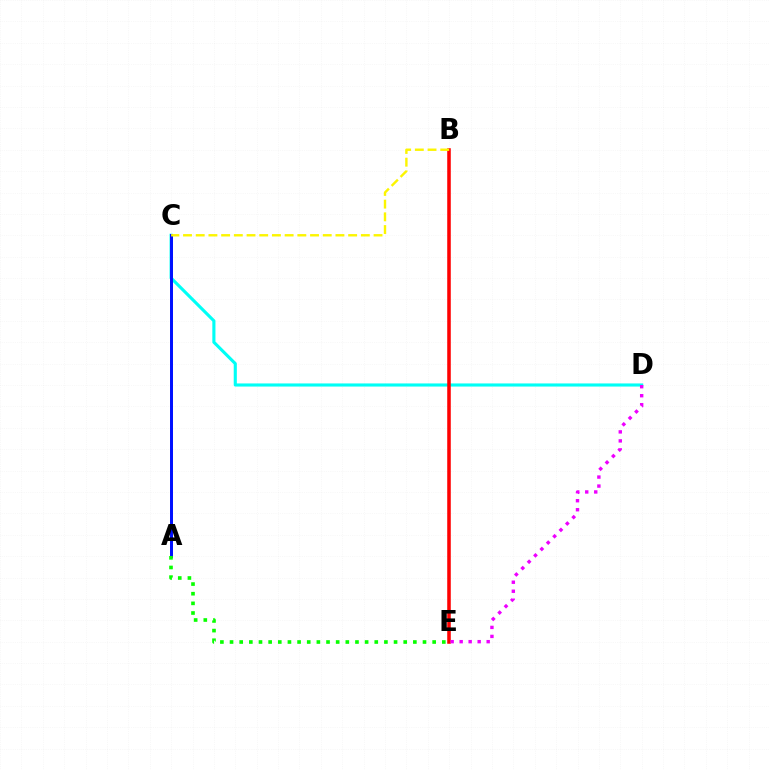{('C', 'D'): [{'color': '#00fff6', 'line_style': 'solid', 'thickness': 2.24}], ('A', 'C'): [{'color': '#0010ff', 'line_style': 'solid', 'thickness': 2.14}], ('B', 'E'): [{'color': '#ff0000', 'line_style': 'solid', 'thickness': 2.55}], ('D', 'E'): [{'color': '#ee00ff', 'line_style': 'dotted', 'thickness': 2.45}], ('B', 'C'): [{'color': '#fcf500', 'line_style': 'dashed', 'thickness': 1.73}], ('A', 'E'): [{'color': '#08ff00', 'line_style': 'dotted', 'thickness': 2.62}]}